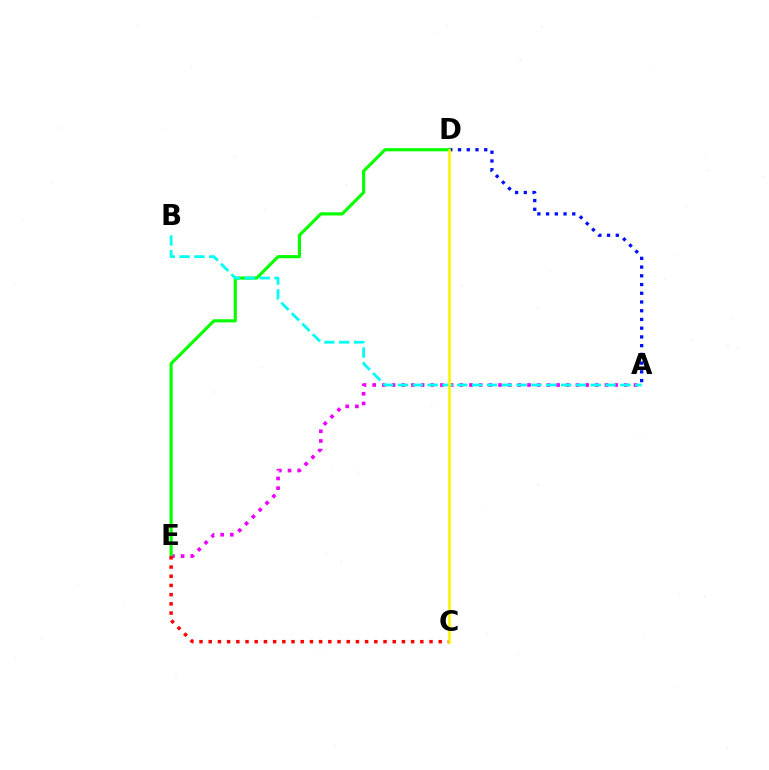{('A', 'D'): [{'color': '#0010ff', 'line_style': 'dotted', 'thickness': 2.37}], ('A', 'E'): [{'color': '#ee00ff', 'line_style': 'dotted', 'thickness': 2.63}], ('D', 'E'): [{'color': '#08ff00', 'line_style': 'solid', 'thickness': 2.27}], ('C', 'E'): [{'color': '#ff0000', 'line_style': 'dotted', 'thickness': 2.5}], ('A', 'B'): [{'color': '#00fff6', 'line_style': 'dashed', 'thickness': 2.01}], ('C', 'D'): [{'color': '#fcf500', 'line_style': 'solid', 'thickness': 1.87}]}